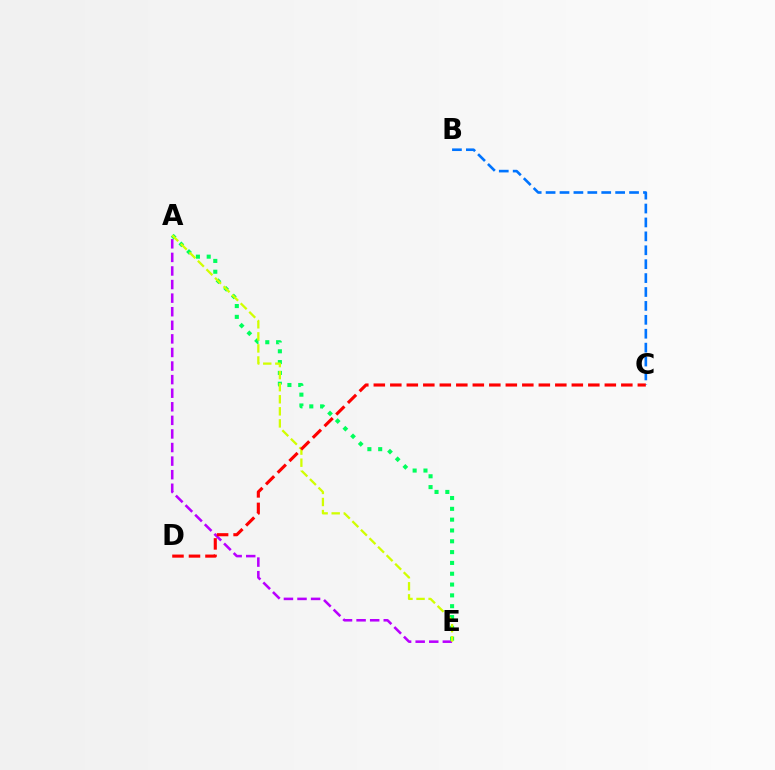{('A', 'E'): [{'color': '#b900ff', 'line_style': 'dashed', 'thickness': 1.84}, {'color': '#00ff5c', 'line_style': 'dotted', 'thickness': 2.94}, {'color': '#d1ff00', 'line_style': 'dashed', 'thickness': 1.64}], ('B', 'C'): [{'color': '#0074ff', 'line_style': 'dashed', 'thickness': 1.89}], ('C', 'D'): [{'color': '#ff0000', 'line_style': 'dashed', 'thickness': 2.24}]}